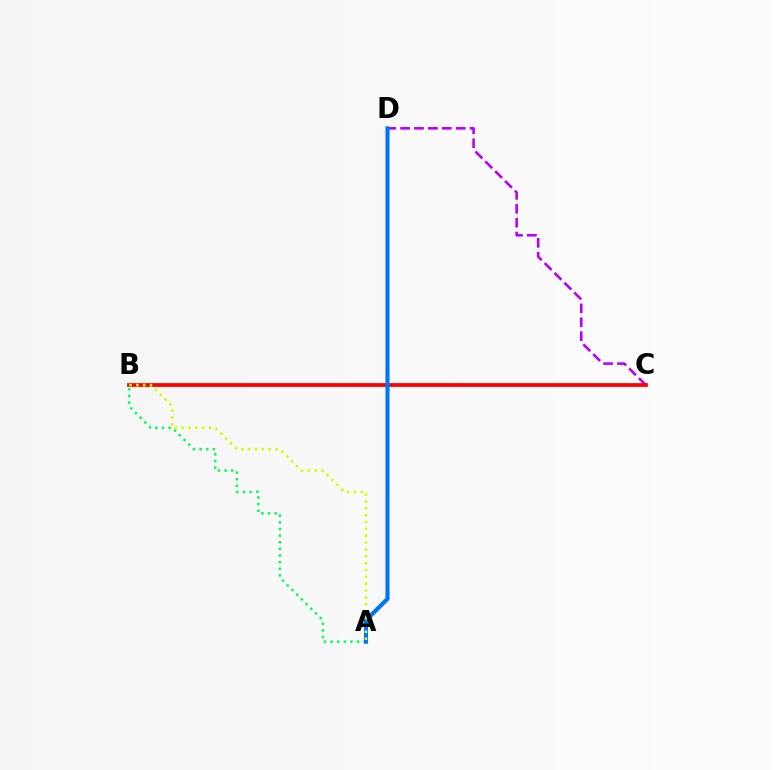{('C', 'D'): [{'color': '#b900ff', 'line_style': 'dashed', 'thickness': 1.89}], ('A', 'B'): [{'color': '#00ff5c', 'line_style': 'dotted', 'thickness': 1.8}, {'color': '#d1ff00', 'line_style': 'dotted', 'thickness': 1.86}], ('B', 'C'): [{'color': '#ff0000', 'line_style': 'solid', 'thickness': 2.7}], ('A', 'D'): [{'color': '#0074ff', 'line_style': 'solid', 'thickness': 2.95}]}